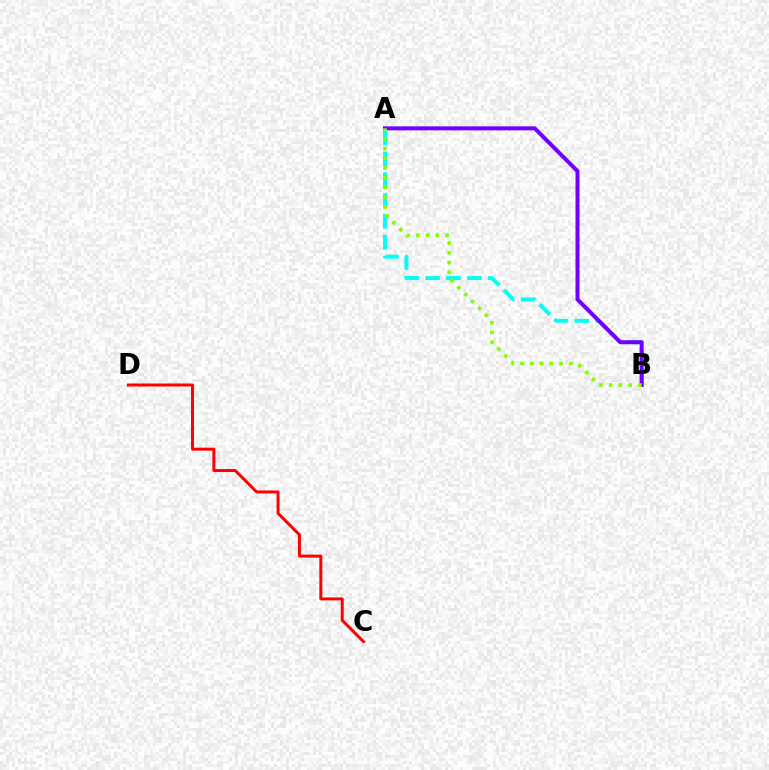{('A', 'B'): [{'color': '#00fff6', 'line_style': 'dashed', 'thickness': 2.83}, {'color': '#7200ff', 'line_style': 'solid', 'thickness': 2.88}, {'color': '#84ff00', 'line_style': 'dotted', 'thickness': 2.65}], ('C', 'D'): [{'color': '#ff0000', 'line_style': 'solid', 'thickness': 2.14}]}